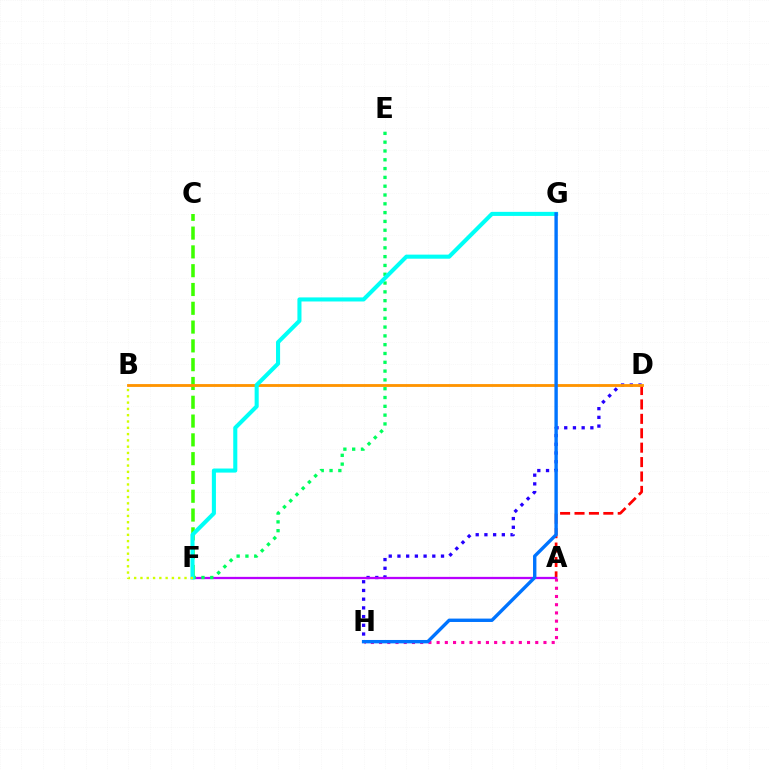{('A', 'D'): [{'color': '#ff0000', 'line_style': 'dashed', 'thickness': 1.96}], ('D', 'H'): [{'color': '#2500ff', 'line_style': 'dotted', 'thickness': 2.37}], ('A', 'F'): [{'color': '#b900ff', 'line_style': 'solid', 'thickness': 1.64}], ('C', 'F'): [{'color': '#3dff00', 'line_style': 'dashed', 'thickness': 2.55}], ('E', 'F'): [{'color': '#00ff5c', 'line_style': 'dotted', 'thickness': 2.39}], ('B', 'D'): [{'color': '#ff9400', 'line_style': 'solid', 'thickness': 2.04}], ('A', 'H'): [{'color': '#ff00ac', 'line_style': 'dotted', 'thickness': 2.23}], ('F', 'G'): [{'color': '#00fff6', 'line_style': 'solid', 'thickness': 2.93}], ('B', 'F'): [{'color': '#d1ff00', 'line_style': 'dotted', 'thickness': 1.71}], ('G', 'H'): [{'color': '#0074ff', 'line_style': 'solid', 'thickness': 2.44}]}